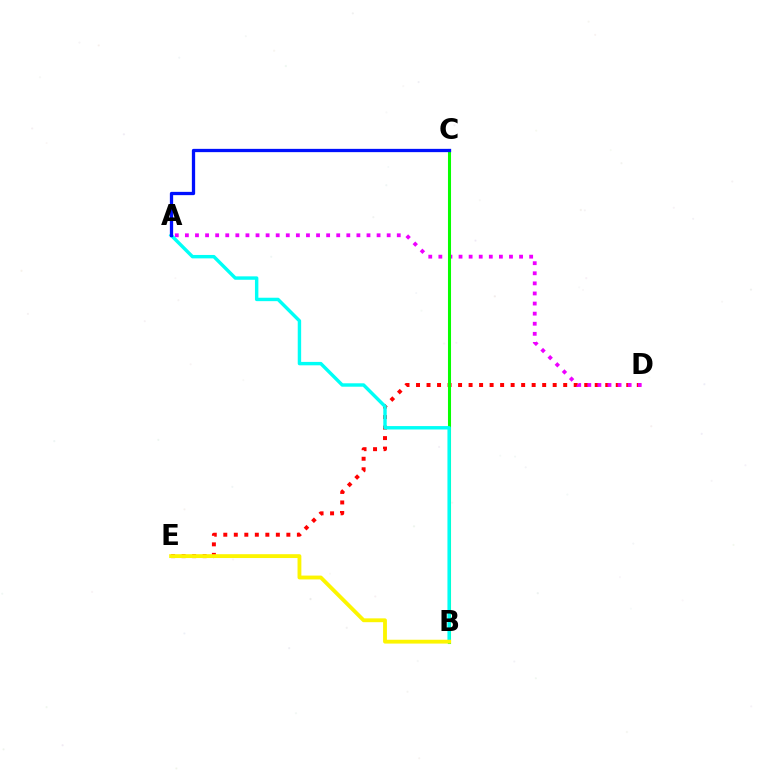{('D', 'E'): [{'color': '#ff0000', 'line_style': 'dotted', 'thickness': 2.86}], ('A', 'D'): [{'color': '#ee00ff', 'line_style': 'dotted', 'thickness': 2.74}], ('B', 'C'): [{'color': '#08ff00', 'line_style': 'solid', 'thickness': 2.2}], ('A', 'B'): [{'color': '#00fff6', 'line_style': 'solid', 'thickness': 2.46}], ('B', 'E'): [{'color': '#fcf500', 'line_style': 'solid', 'thickness': 2.76}], ('A', 'C'): [{'color': '#0010ff', 'line_style': 'solid', 'thickness': 2.36}]}